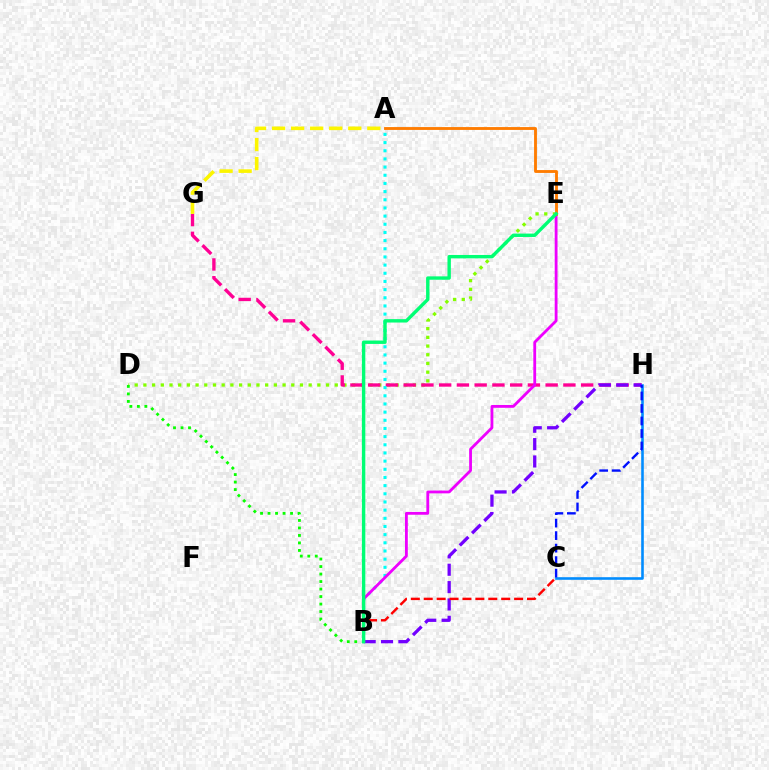{('D', 'E'): [{'color': '#84ff00', 'line_style': 'dotted', 'thickness': 2.36}], ('G', 'H'): [{'color': '#ff0094', 'line_style': 'dashed', 'thickness': 2.41}], ('C', 'H'): [{'color': '#008cff', 'line_style': 'solid', 'thickness': 1.87}, {'color': '#0010ff', 'line_style': 'dashed', 'thickness': 1.7}], ('A', 'G'): [{'color': '#fcf500', 'line_style': 'dashed', 'thickness': 2.59}], ('B', 'D'): [{'color': '#08ff00', 'line_style': 'dotted', 'thickness': 2.04}], ('A', 'B'): [{'color': '#00fff6', 'line_style': 'dotted', 'thickness': 2.22}], ('B', 'E'): [{'color': '#ee00ff', 'line_style': 'solid', 'thickness': 2.03}, {'color': '#00ff74', 'line_style': 'solid', 'thickness': 2.44}], ('B', 'H'): [{'color': '#7200ff', 'line_style': 'dashed', 'thickness': 2.36}], ('B', 'C'): [{'color': '#ff0000', 'line_style': 'dashed', 'thickness': 1.75}], ('A', 'E'): [{'color': '#ff7c00', 'line_style': 'solid', 'thickness': 2.06}]}